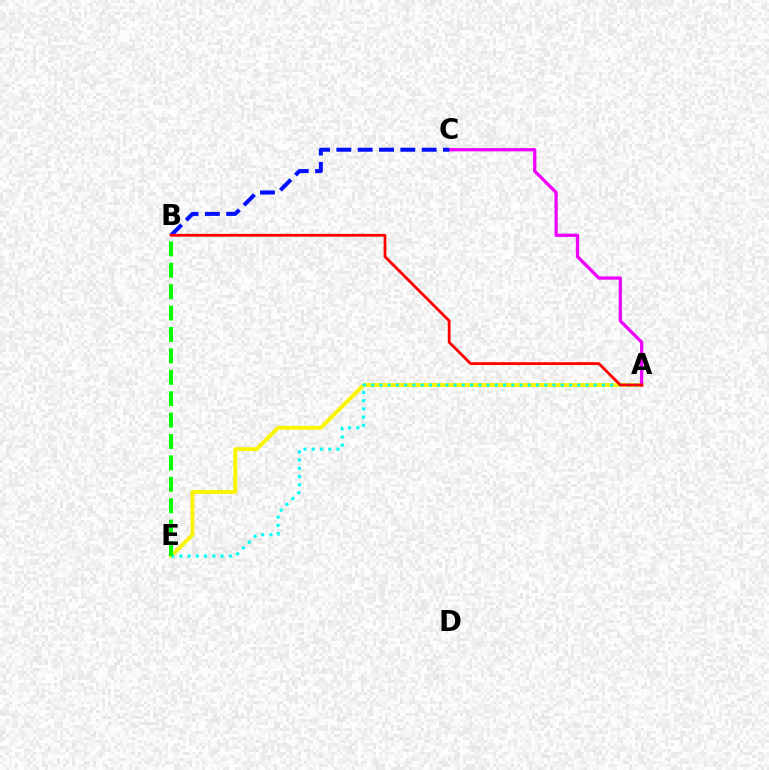{('A', 'E'): [{'color': '#fcf500', 'line_style': 'solid', 'thickness': 2.79}, {'color': '#00fff6', 'line_style': 'dotted', 'thickness': 2.24}], ('A', 'C'): [{'color': '#ee00ff', 'line_style': 'solid', 'thickness': 2.35}], ('B', 'E'): [{'color': '#08ff00', 'line_style': 'dashed', 'thickness': 2.91}], ('B', 'C'): [{'color': '#0010ff', 'line_style': 'dashed', 'thickness': 2.9}], ('A', 'B'): [{'color': '#ff0000', 'line_style': 'solid', 'thickness': 2.01}]}